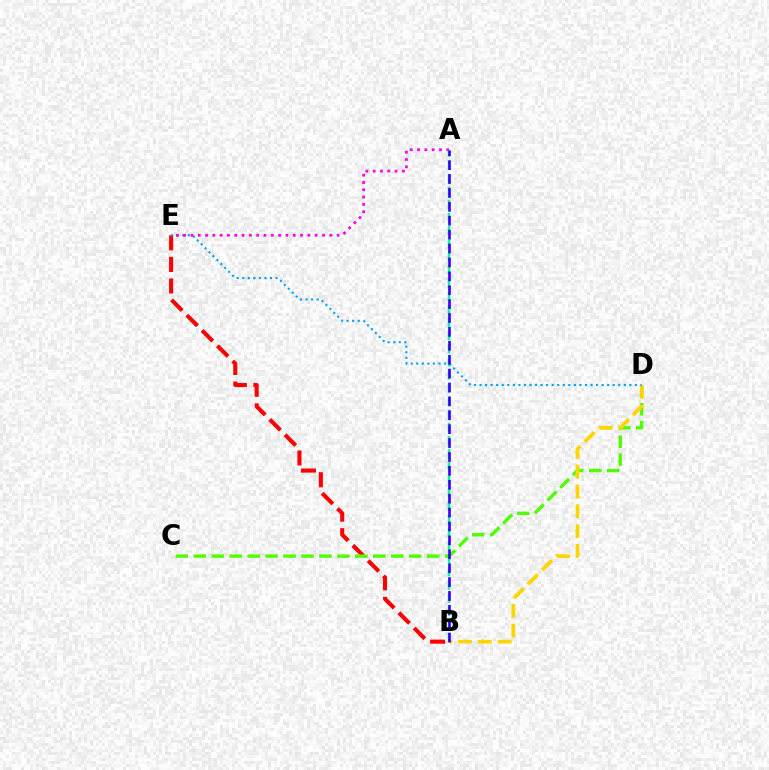{('B', 'E'): [{'color': '#ff0000', 'line_style': 'dashed', 'thickness': 2.93}], ('C', 'D'): [{'color': '#4fff00', 'line_style': 'dashed', 'thickness': 2.44}], ('B', 'D'): [{'color': '#ffd500', 'line_style': 'dashed', 'thickness': 2.69}], ('D', 'E'): [{'color': '#009eff', 'line_style': 'dotted', 'thickness': 1.51}], ('A', 'E'): [{'color': '#ff00ed', 'line_style': 'dotted', 'thickness': 1.99}], ('A', 'B'): [{'color': '#00ff86', 'line_style': 'dashed', 'thickness': 1.78}, {'color': '#3700ff', 'line_style': 'dashed', 'thickness': 1.89}]}